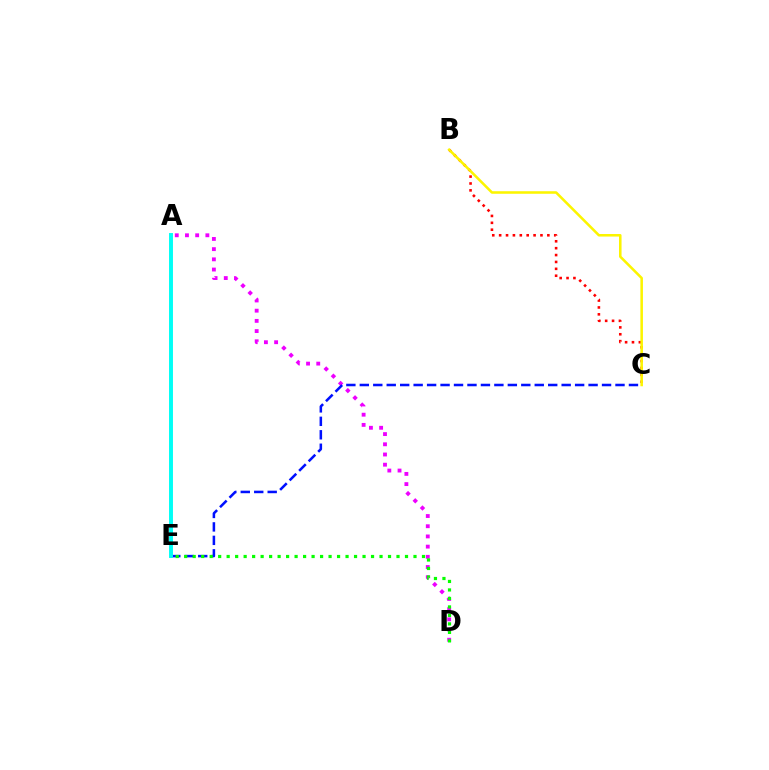{('B', 'C'): [{'color': '#ff0000', 'line_style': 'dotted', 'thickness': 1.87}, {'color': '#fcf500', 'line_style': 'solid', 'thickness': 1.83}], ('A', 'D'): [{'color': '#ee00ff', 'line_style': 'dotted', 'thickness': 2.77}], ('C', 'E'): [{'color': '#0010ff', 'line_style': 'dashed', 'thickness': 1.83}], ('D', 'E'): [{'color': '#08ff00', 'line_style': 'dotted', 'thickness': 2.31}], ('A', 'E'): [{'color': '#00fff6', 'line_style': 'solid', 'thickness': 2.83}]}